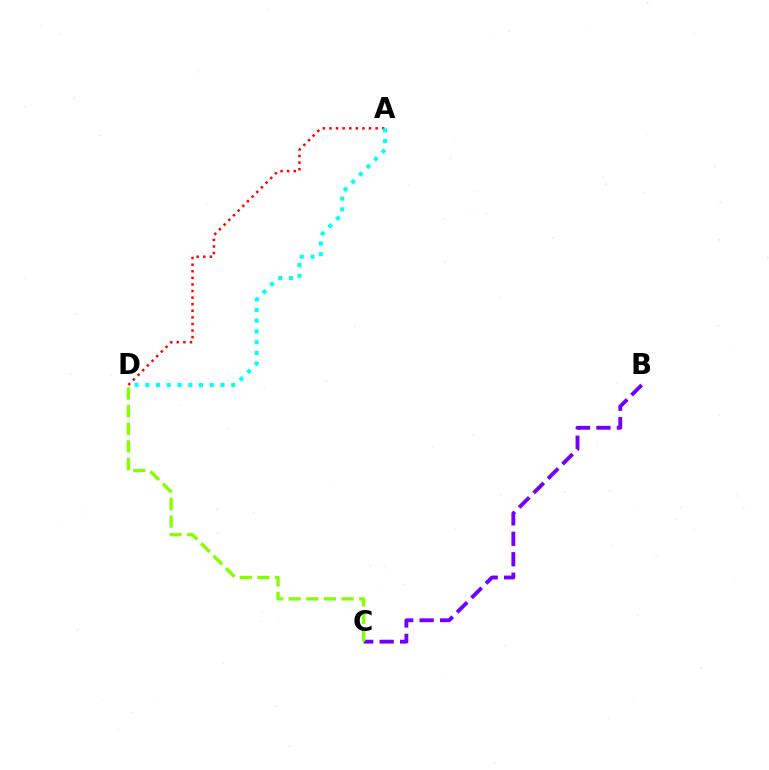{('A', 'D'): [{'color': '#ff0000', 'line_style': 'dotted', 'thickness': 1.79}, {'color': '#00fff6', 'line_style': 'dotted', 'thickness': 2.92}], ('B', 'C'): [{'color': '#7200ff', 'line_style': 'dashed', 'thickness': 2.78}], ('C', 'D'): [{'color': '#84ff00', 'line_style': 'dashed', 'thickness': 2.39}]}